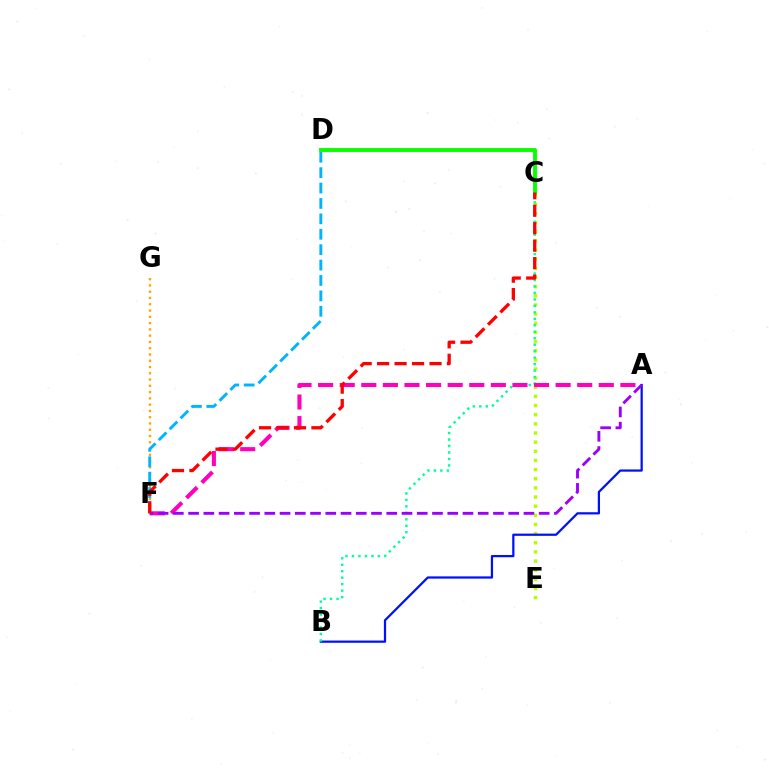{('C', 'E'): [{'color': '#b3ff00', 'line_style': 'dotted', 'thickness': 2.48}], ('A', 'B'): [{'color': '#0010ff', 'line_style': 'solid', 'thickness': 1.61}], ('B', 'C'): [{'color': '#00ff9d', 'line_style': 'dotted', 'thickness': 1.76}], ('F', 'G'): [{'color': '#ffa500', 'line_style': 'dotted', 'thickness': 1.7}], ('A', 'F'): [{'color': '#ff00bd', 'line_style': 'dashed', 'thickness': 2.93}, {'color': '#9b00ff', 'line_style': 'dashed', 'thickness': 2.07}], ('D', 'F'): [{'color': '#00b5ff', 'line_style': 'dashed', 'thickness': 2.09}], ('C', 'D'): [{'color': '#08ff00', 'line_style': 'solid', 'thickness': 2.81}], ('C', 'F'): [{'color': '#ff0000', 'line_style': 'dashed', 'thickness': 2.37}]}